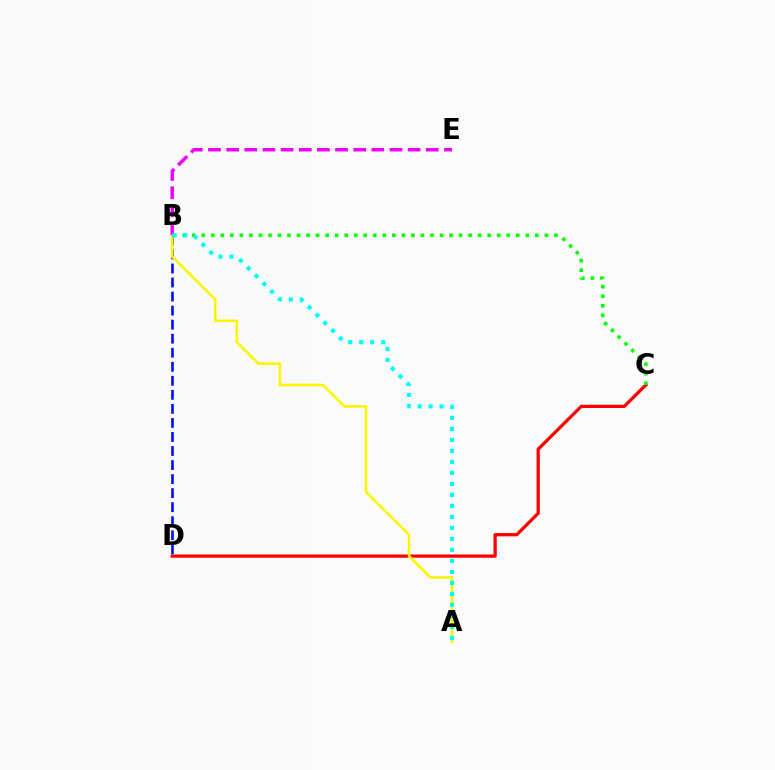{('B', 'D'): [{'color': '#0010ff', 'line_style': 'dashed', 'thickness': 1.91}], ('C', 'D'): [{'color': '#ff0000', 'line_style': 'solid', 'thickness': 2.35}], ('B', 'C'): [{'color': '#08ff00', 'line_style': 'dotted', 'thickness': 2.59}], ('A', 'B'): [{'color': '#fcf500', 'line_style': 'solid', 'thickness': 1.86}, {'color': '#00fff6', 'line_style': 'dotted', 'thickness': 2.99}], ('B', 'E'): [{'color': '#ee00ff', 'line_style': 'dashed', 'thickness': 2.47}]}